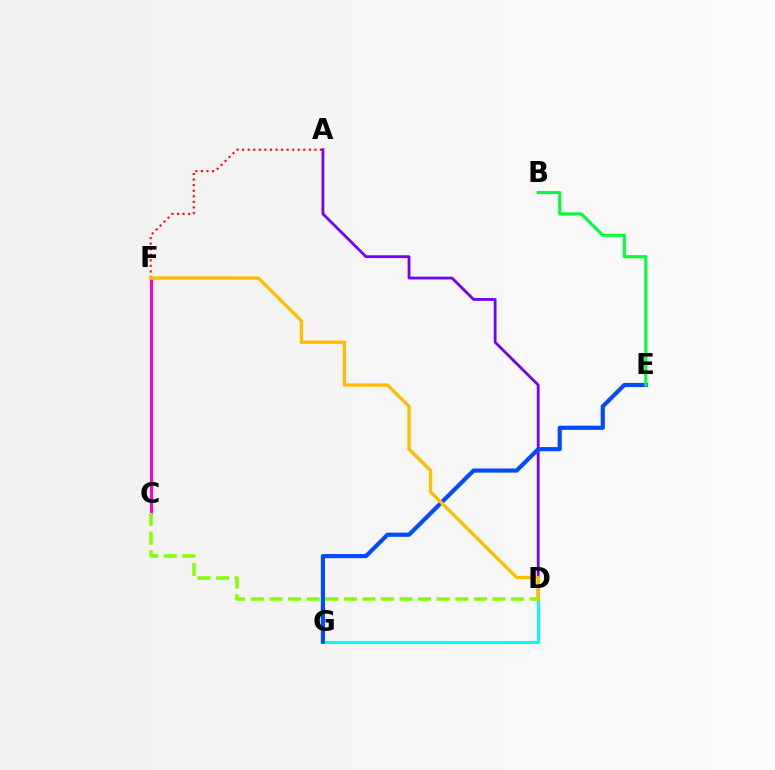{('A', 'D'): [{'color': '#7200ff', 'line_style': 'solid', 'thickness': 2.01}], ('C', 'F'): [{'color': '#ff00cf', 'line_style': 'solid', 'thickness': 2.19}], ('D', 'G'): [{'color': '#00fff6', 'line_style': 'solid', 'thickness': 2.19}], ('C', 'D'): [{'color': '#84ff00', 'line_style': 'dashed', 'thickness': 2.52}], ('A', 'F'): [{'color': '#ff0000', 'line_style': 'dotted', 'thickness': 1.51}], ('E', 'G'): [{'color': '#004bff', 'line_style': 'solid', 'thickness': 2.99}], ('B', 'E'): [{'color': '#00ff39', 'line_style': 'solid', 'thickness': 2.23}], ('D', 'F'): [{'color': '#ffbd00', 'line_style': 'solid', 'thickness': 2.4}]}